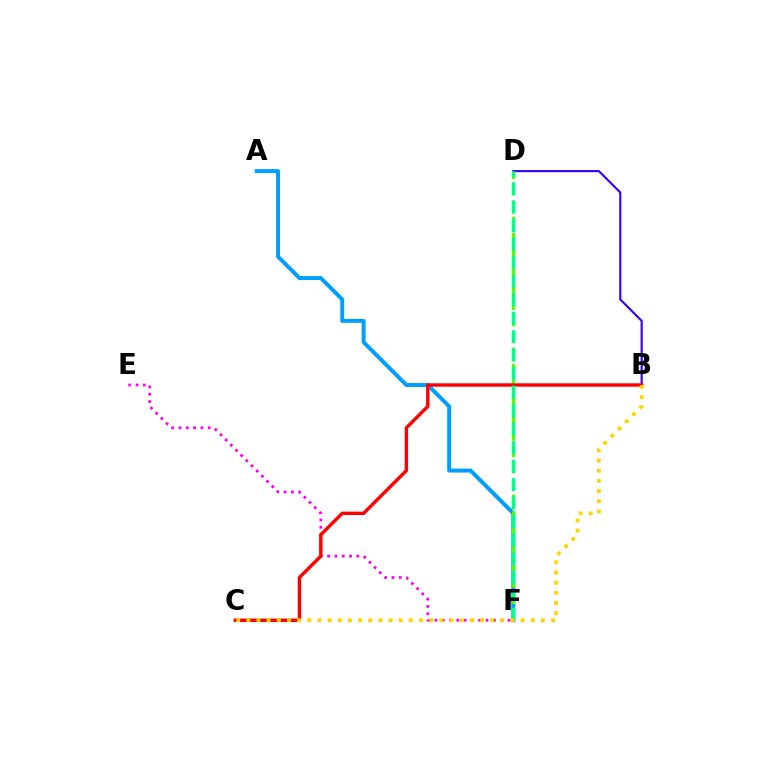{('A', 'F'): [{'color': '#009eff', 'line_style': 'solid', 'thickness': 2.85}], ('E', 'F'): [{'color': '#ff00ed', 'line_style': 'dotted', 'thickness': 1.99}], ('B', 'D'): [{'color': '#3700ff', 'line_style': 'solid', 'thickness': 1.55}], ('D', 'F'): [{'color': '#4fff00', 'line_style': 'dashed', 'thickness': 2.22}, {'color': '#00ff86', 'line_style': 'dashed', 'thickness': 2.51}], ('B', 'C'): [{'color': '#ff0000', 'line_style': 'solid', 'thickness': 2.44}, {'color': '#ffd500', 'line_style': 'dotted', 'thickness': 2.76}]}